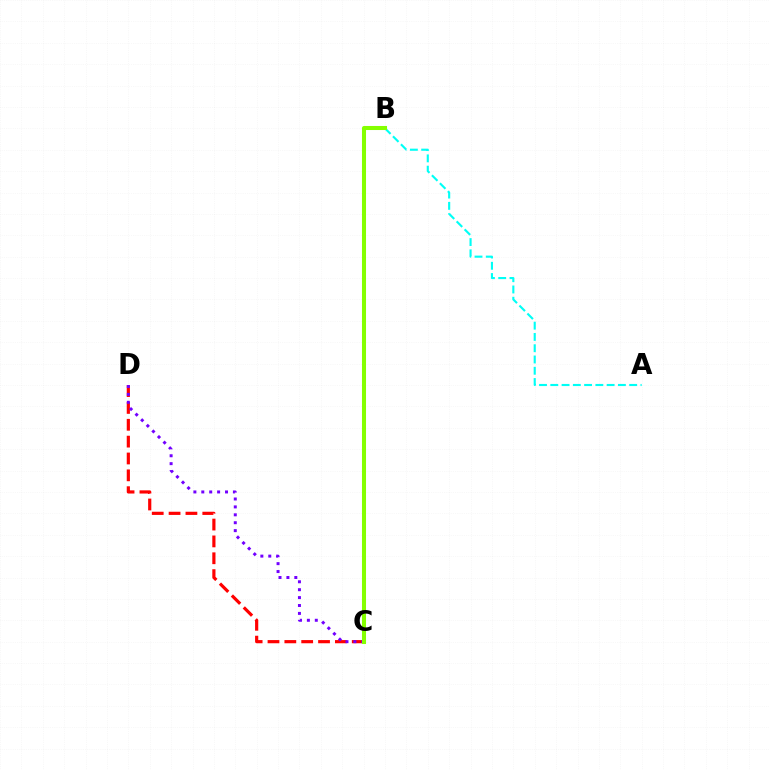{('C', 'D'): [{'color': '#ff0000', 'line_style': 'dashed', 'thickness': 2.29}, {'color': '#7200ff', 'line_style': 'dotted', 'thickness': 2.15}], ('A', 'B'): [{'color': '#00fff6', 'line_style': 'dashed', 'thickness': 1.53}], ('B', 'C'): [{'color': '#84ff00', 'line_style': 'solid', 'thickness': 2.92}]}